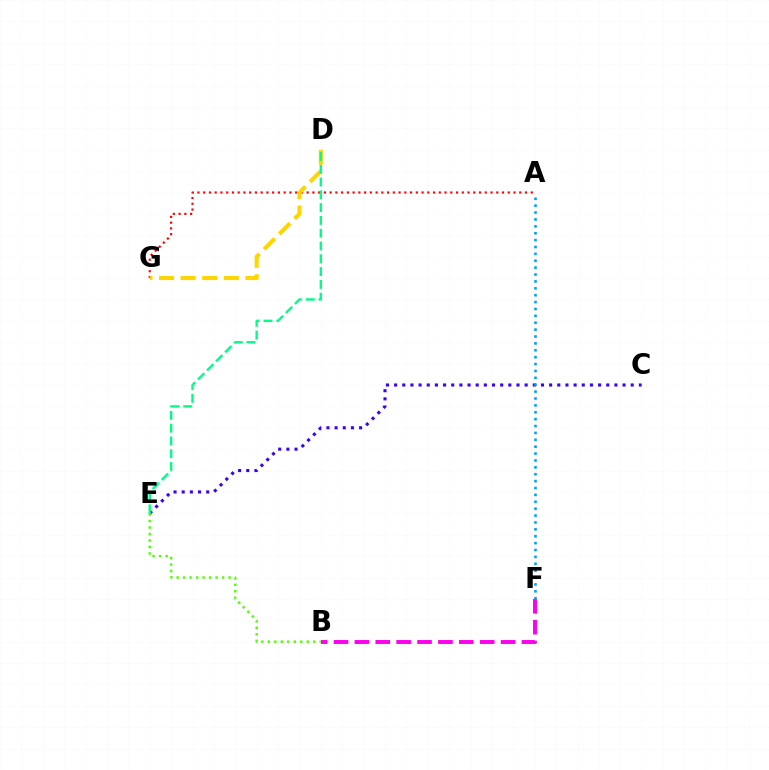{('A', 'G'): [{'color': '#ff0000', 'line_style': 'dotted', 'thickness': 1.56}], ('D', 'G'): [{'color': '#ffd500', 'line_style': 'dashed', 'thickness': 2.93}], ('C', 'E'): [{'color': '#3700ff', 'line_style': 'dotted', 'thickness': 2.22}], ('B', 'E'): [{'color': '#4fff00', 'line_style': 'dotted', 'thickness': 1.76}], ('B', 'F'): [{'color': '#ff00ed', 'line_style': 'dashed', 'thickness': 2.84}], ('A', 'F'): [{'color': '#009eff', 'line_style': 'dotted', 'thickness': 1.87}], ('D', 'E'): [{'color': '#00ff86', 'line_style': 'dashed', 'thickness': 1.74}]}